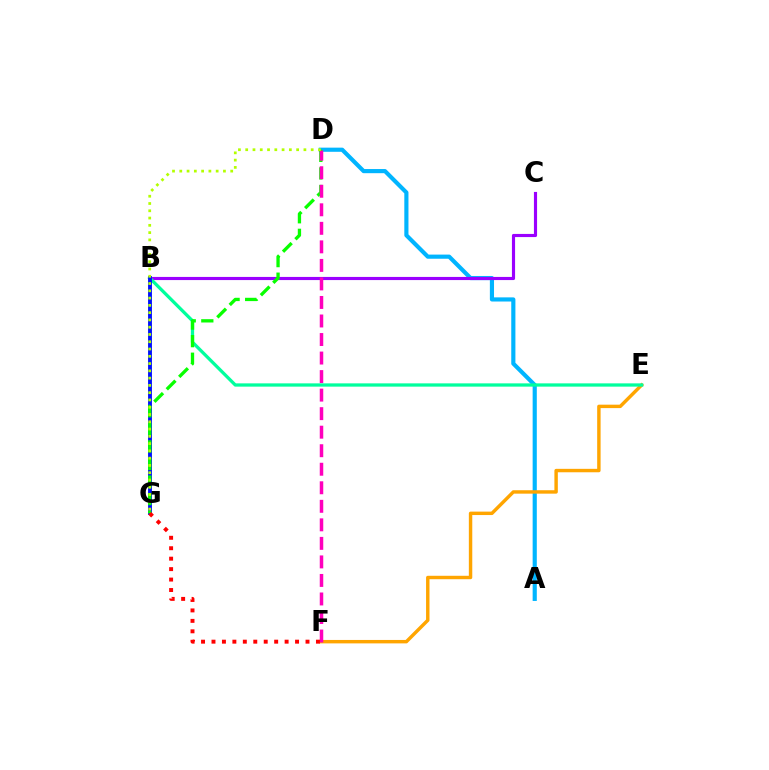{('A', 'D'): [{'color': '#00b5ff', 'line_style': 'solid', 'thickness': 2.99}], ('E', 'F'): [{'color': '#ffa500', 'line_style': 'solid', 'thickness': 2.47}], ('B', 'C'): [{'color': '#9b00ff', 'line_style': 'solid', 'thickness': 2.26}], ('B', 'E'): [{'color': '#00ff9d', 'line_style': 'solid', 'thickness': 2.36}], ('B', 'G'): [{'color': '#0010ff', 'line_style': 'solid', 'thickness': 2.79}], ('D', 'G'): [{'color': '#08ff00', 'line_style': 'dashed', 'thickness': 2.39}, {'color': '#b3ff00', 'line_style': 'dotted', 'thickness': 1.98}], ('D', 'F'): [{'color': '#ff00bd', 'line_style': 'dashed', 'thickness': 2.52}], ('F', 'G'): [{'color': '#ff0000', 'line_style': 'dotted', 'thickness': 2.84}]}